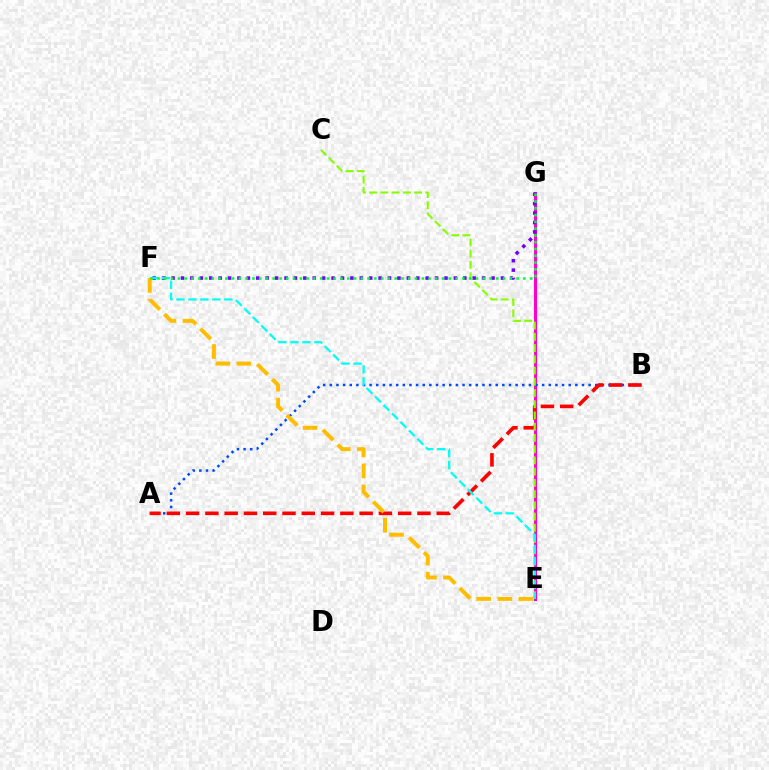{('E', 'G'): [{'color': '#ff00cf', 'line_style': 'solid', 'thickness': 2.23}], ('F', 'G'): [{'color': '#7200ff', 'line_style': 'dotted', 'thickness': 2.56}, {'color': '#00ff39', 'line_style': 'dotted', 'thickness': 1.84}], ('A', 'B'): [{'color': '#004bff', 'line_style': 'dotted', 'thickness': 1.8}, {'color': '#ff0000', 'line_style': 'dashed', 'thickness': 2.62}], ('C', 'E'): [{'color': '#84ff00', 'line_style': 'dashed', 'thickness': 1.53}], ('E', 'F'): [{'color': '#00fff6', 'line_style': 'dashed', 'thickness': 1.63}, {'color': '#ffbd00', 'line_style': 'dashed', 'thickness': 2.86}]}